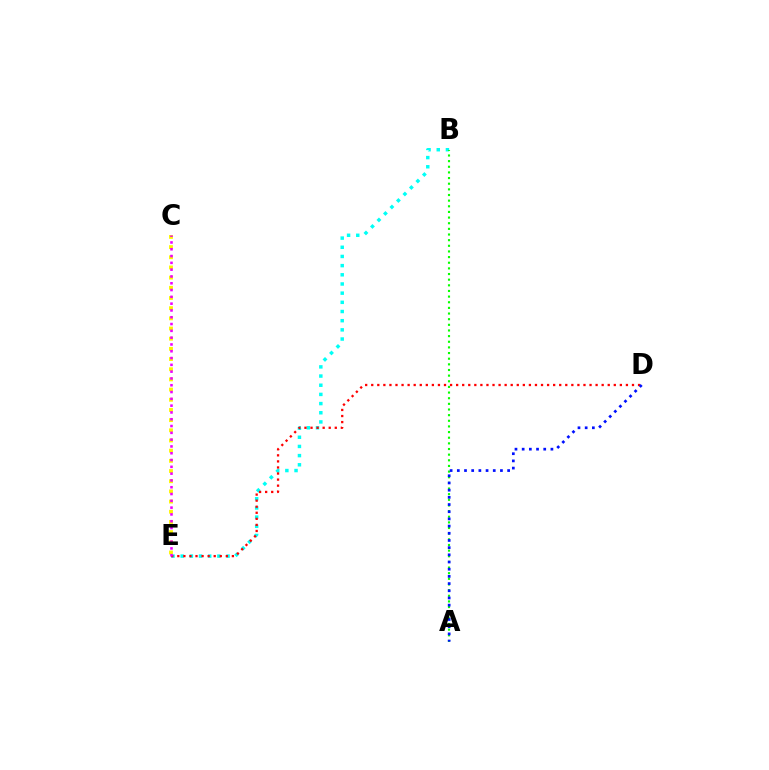{('B', 'E'): [{'color': '#00fff6', 'line_style': 'dotted', 'thickness': 2.49}], ('A', 'B'): [{'color': '#08ff00', 'line_style': 'dotted', 'thickness': 1.53}], ('D', 'E'): [{'color': '#ff0000', 'line_style': 'dotted', 'thickness': 1.65}], ('C', 'E'): [{'color': '#fcf500', 'line_style': 'dotted', 'thickness': 2.77}, {'color': '#ee00ff', 'line_style': 'dotted', 'thickness': 1.85}], ('A', 'D'): [{'color': '#0010ff', 'line_style': 'dotted', 'thickness': 1.95}]}